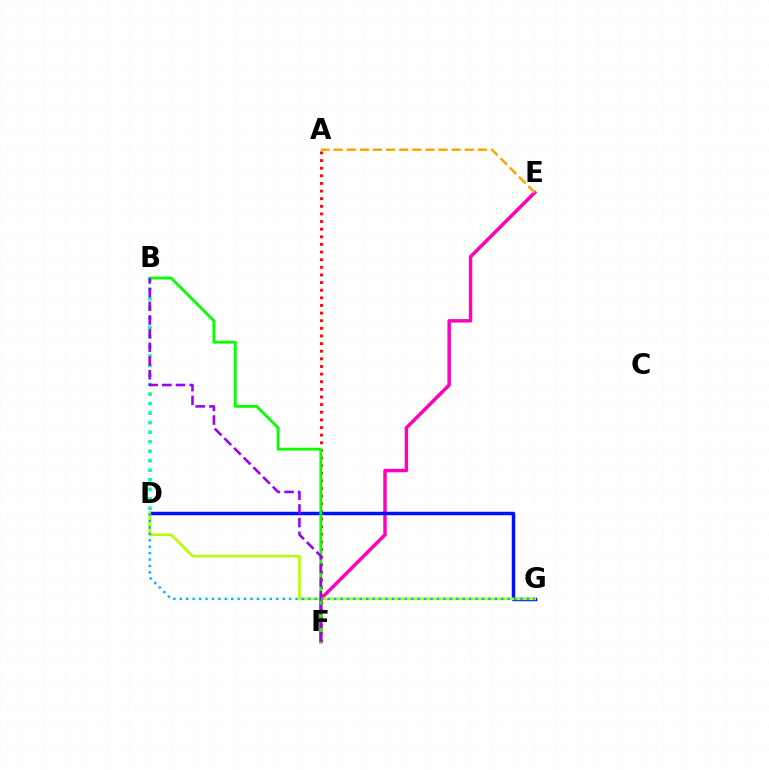{('E', 'F'): [{'color': '#ff00bd', 'line_style': 'solid', 'thickness': 2.49}], ('A', 'F'): [{'color': '#ff0000', 'line_style': 'dotted', 'thickness': 2.07}], ('D', 'G'): [{'color': '#0010ff', 'line_style': 'solid', 'thickness': 2.5}, {'color': '#b3ff00', 'line_style': 'solid', 'thickness': 1.87}, {'color': '#00b5ff', 'line_style': 'dotted', 'thickness': 1.75}], ('B', 'F'): [{'color': '#08ff00', 'line_style': 'solid', 'thickness': 2.03}, {'color': '#9b00ff', 'line_style': 'dashed', 'thickness': 1.86}], ('B', 'D'): [{'color': '#00ff9d', 'line_style': 'dotted', 'thickness': 2.59}], ('A', 'E'): [{'color': '#ffa500', 'line_style': 'dashed', 'thickness': 1.78}]}